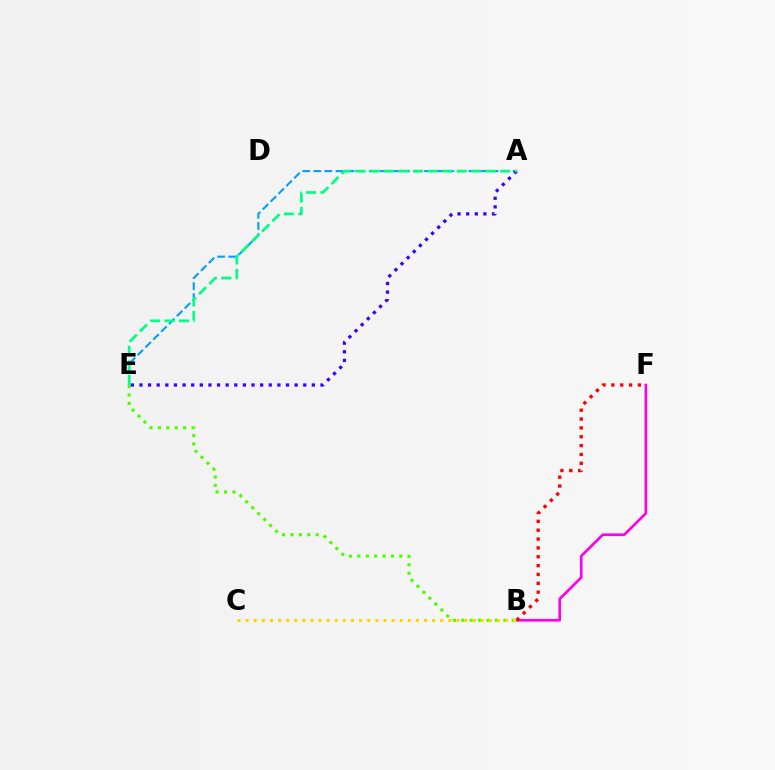{('B', 'F'): [{'color': '#ff00ed', 'line_style': 'solid', 'thickness': 1.91}, {'color': '#ff0000', 'line_style': 'dotted', 'thickness': 2.41}], ('B', 'E'): [{'color': '#4fff00', 'line_style': 'dotted', 'thickness': 2.28}], ('A', 'E'): [{'color': '#009eff', 'line_style': 'dashed', 'thickness': 1.5}, {'color': '#3700ff', 'line_style': 'dotted', 'thickness': 2.34}, {'color': '#00ff86', 'line_style': 'dashed', 'thickness': 1.97}], ('B', 'C'): [{'color': '#ffd500', 'line_style': 'dotted', 'thickness': 2.2}]}